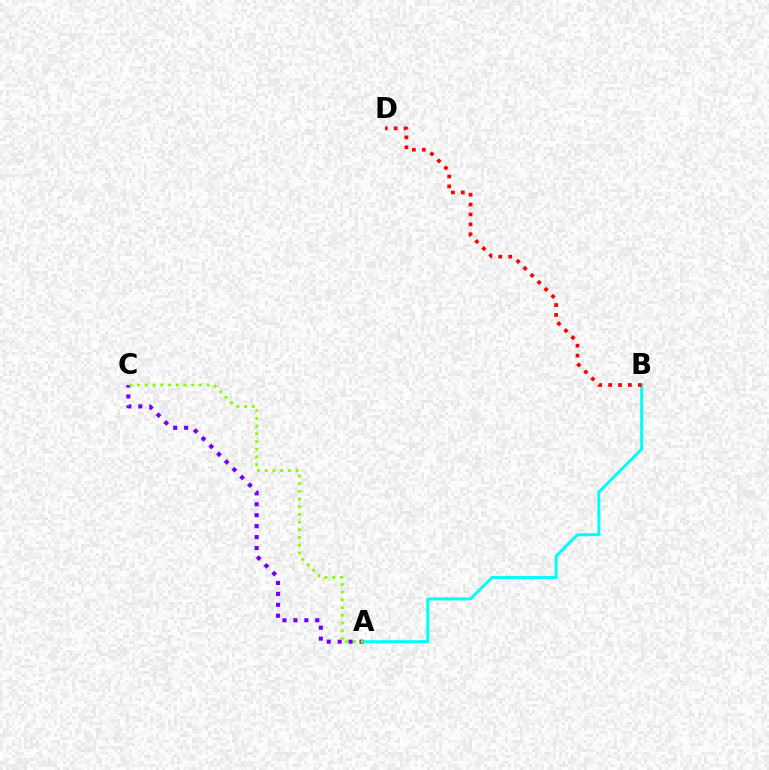{('A', 'B'): [{'color': '#00fff6', 'line_style': 'solid', 'thickness': 2.14}], ('A', 'C'): [{'color': '#7200ff', 'line_style': 'dotted', 'thickness': 2.97}, {'color': '#84ff00', 'line_style': 'dotted', 'thickness': 2.1}], ('B', 'D'): [{'color': '#ff0000', 'line_style': 'dotted', 'thickness': 2.69}]}